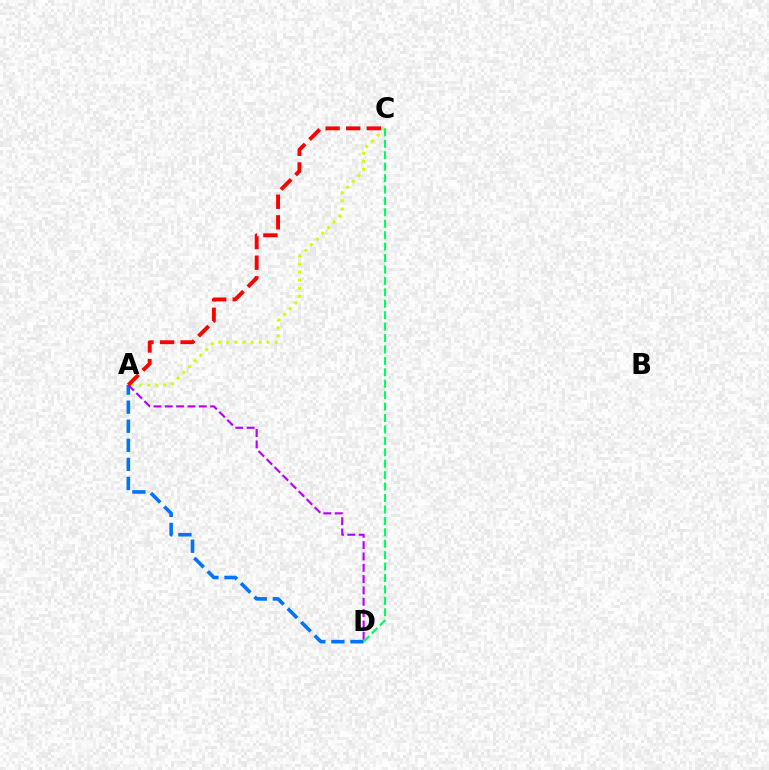{('A', 'D'): [{'color': '#0074ff', 'line_style': 'dashed', 'thickness': 2.59}, {'color': '#b900ff', 'line_style': 'dashed', 'thickness': 1.54}], ('A', 'C'): [{'color': '#d1ff00', 'line_style': 'dotted', 'thickness': 2.19}, {'color': '#ff0000', 'line_style': 'dashed', 'thickness': 2.8}], ('C', 'D'): [{'color': '#00ff5c', 'line_style': 'dashed', 'thickness': 1.55}]}